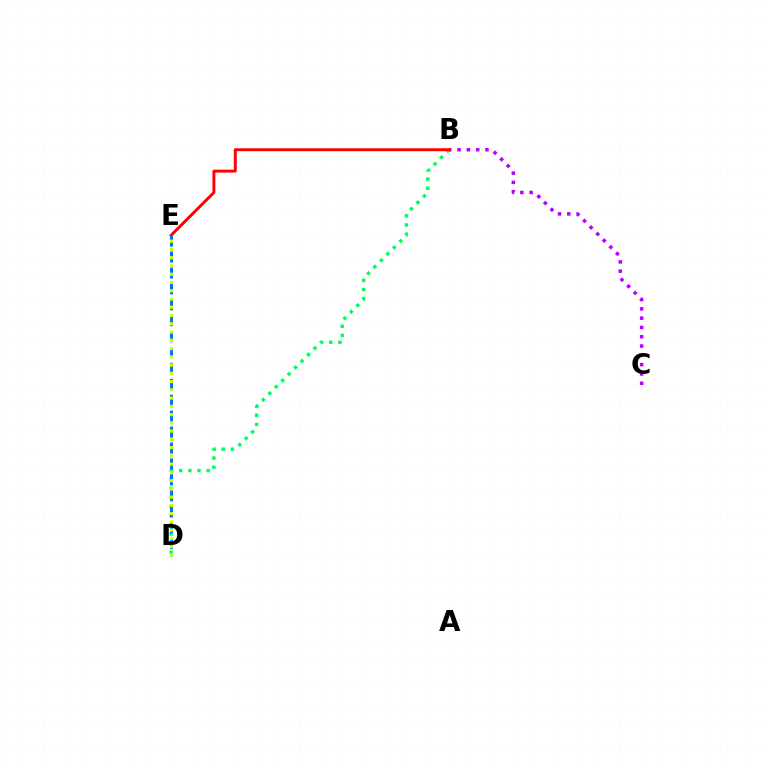{('B', 'D'): [{'color': '#00ff5c', 'line_style': 'dotted', 'thickness': 2.48}], ('B', 'C'): [{'color': '#b900ff', 'line_style': 'dotted', 'thickness': 2.53}], ('B', 'E'): [{'color': '#ff0000', 'line_style': 'solid', 'thickness': 2.11}], ('D', 'E'): [{'color': '#0074ff', 'line_style': 'dashed', 'thickness': 2.16}, {'color': '#d1ff00', 'line_style': 'dotted', 'thickness': 2.24}]}